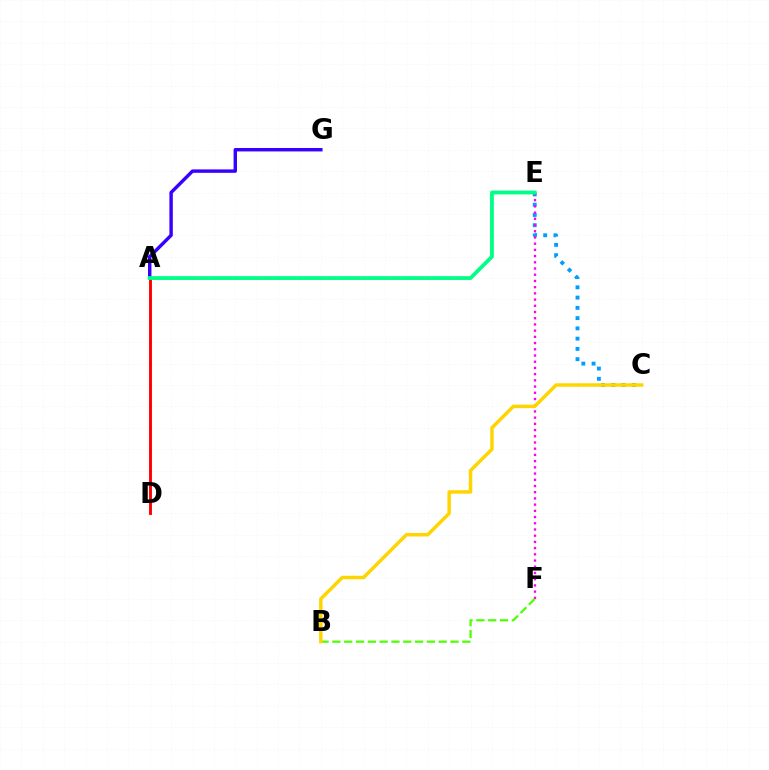{('C', 'E'): [{'color': '#009eff', 'line_style': 'dotted', 'thickness': 2.79}], ('E', 'F'): [{'color': '#ff00ed', 'line_style': 'dotted', 'thickness': 1.69}], ('A', 'G'): [{'color': '#3700ff', 'line_style': 'solid', 'thickness': 2.47}], ('B', 'F'): [{'color': '#4fff00', 'line_style': 'dashed', 'thickness': 1.6}], ('A', 'D'): [{'color': '#ff0000', 'line_style': 'solid', 'thickness': 2.09}], ('B', 'C'): [{'color': '#ffd500', 'line_style': 'solid', 'thickness': 2.5}], ('A', 'E'): [{'color': '#00ff86', 'line_style': 'solid', 'thickness': 2.75}]}